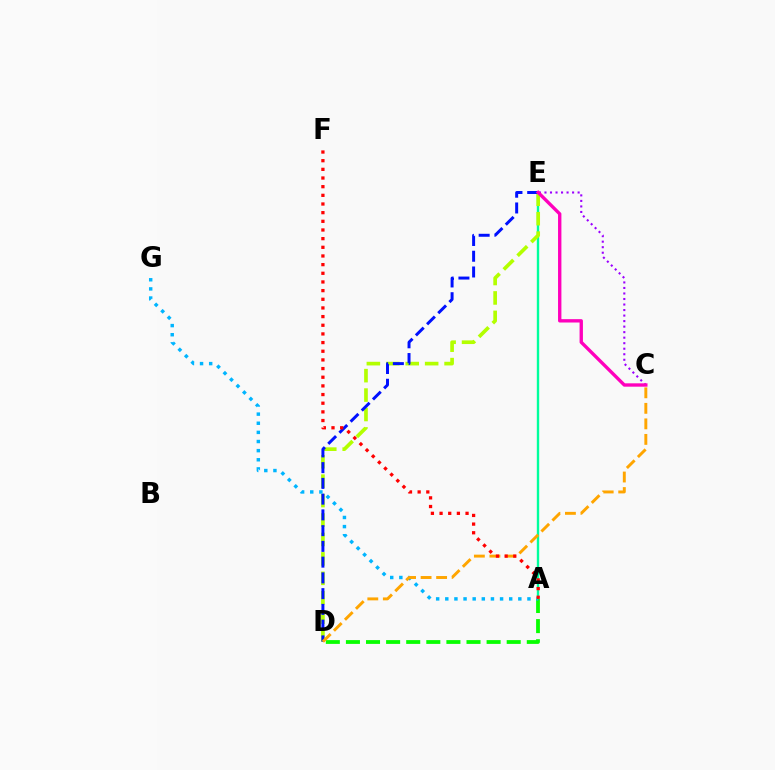{('A', 'E'): [{'color': '#00ff9d', 'line_style': 'solid', 'thickness': 1.72}], ('C', 'E'): [{'color': '#9b00ff', 'line_style': 'dotted', 'thickness': 1.5}, {'color': '#ff00bd', 'line_style': 'solid', 'thickness': 2.42}], ('D', 'E'): [{'color': '#b3ff00', 'line_style': 'dashed', 'thickness': 2.64}, {'color': '#0010ff', 'line_style': 'dashed', 'thickness': 2.14}], ('A', 'D'): [{'color': '#08ff00', 'line_style': 'dashed', 'thickness': 2.73}], ('A', 'G'): [{'color': '#00b5ff', 'line_style': 'dotted', 'thickness': 2.48}], ('C', 'D'): [{'color': '#ffa500', 'line_style': 'dashed', 'thickness': 2.11}], ('A', 'F'): [{'color': '#ff0000', 'line_style': 'dotted', 'thickness': 2.35}]}